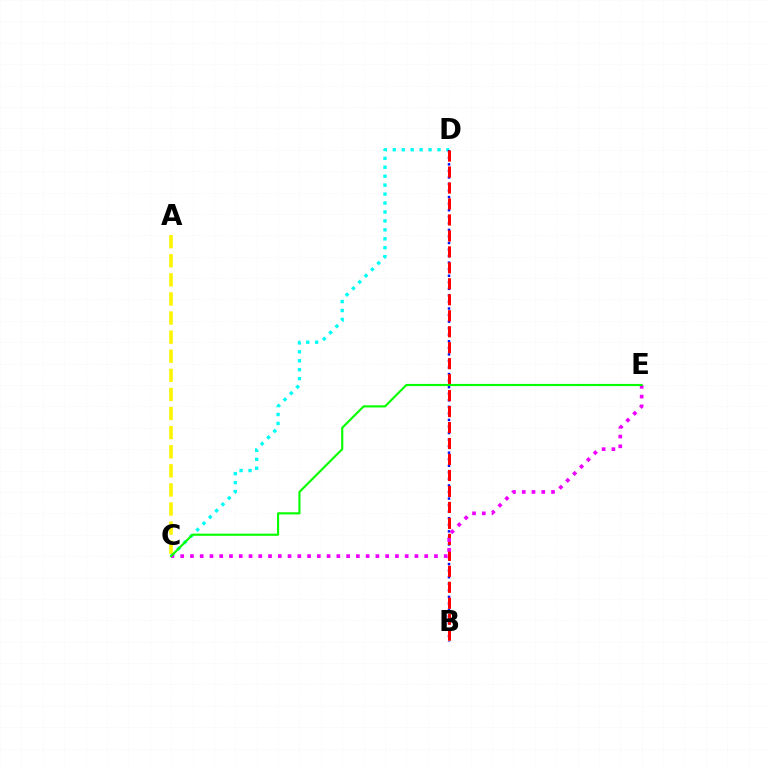{('C', 'D'): [{'color': '#00fff6', 'line_style': 'dotted', 'thickness': 2.43}], ('A', 'C'): [{'color': '#fcf500', 'line_style': 'dashed', 'thickness': 2.59}], ('B', 'D'): [{'color': '#0010ff', 'line_style': 'dotted', 'thickness': 1.78}, {'color': '#ff0000', 'line_style': 'dashed', 'thickness': 2.17}], ('C', 'E'): [{'color': '#ee00ff', 'line_style': 'dotted', 'thickness': 2.65}, {'color': '#08ff00', 'line_style': 'solid', 'thickness': 1.55}]}